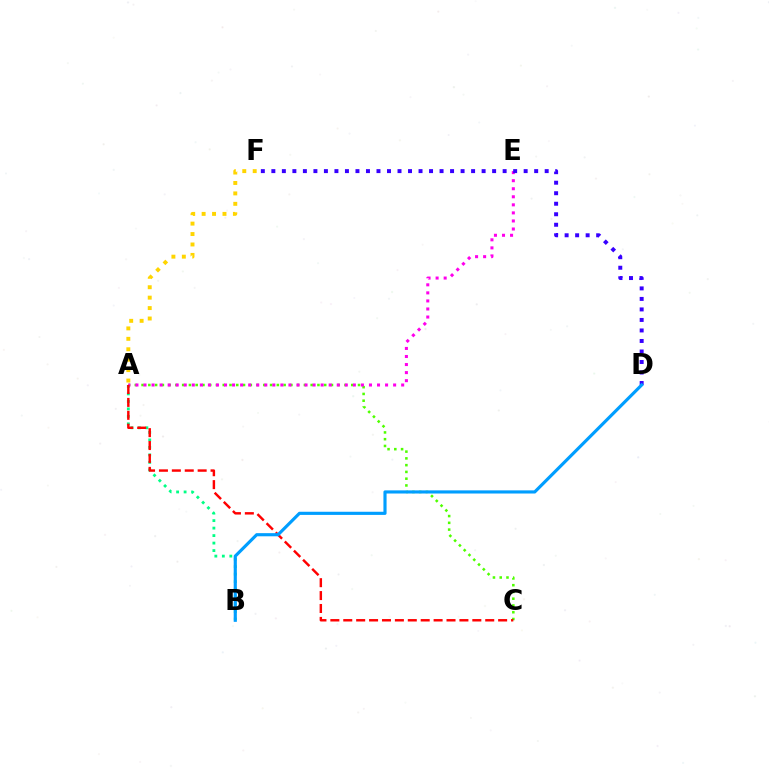{('A', 'C'): [{'color': '#4fff00', 'line_style': 'dotted', 'thickness': 1.84}, {'color': '#ff0000', 'line_style': 'dashed', 'thickness': 1.75}], ('A', 'B'): [{'color': '#00ff86', 'line_style': 'dotted', 'thickness': 2.03}], ('A', 'E'): [{'color': '#ff00ed', 'line_style': 'dotted', 'thickness': 2.19}], ('A', 'F'): [{'color': '#ffd500', 'line_style': 'dotted', 'thickness': 2.83}], ('D', 'F'): [{'color': '#3700ff', 'line_style': 'dotted', 'thickness': 2.86}], ('B', 'D'): [{'color': '#009eff', 'line_style': 'solid', 'thickness': 2.27}]}